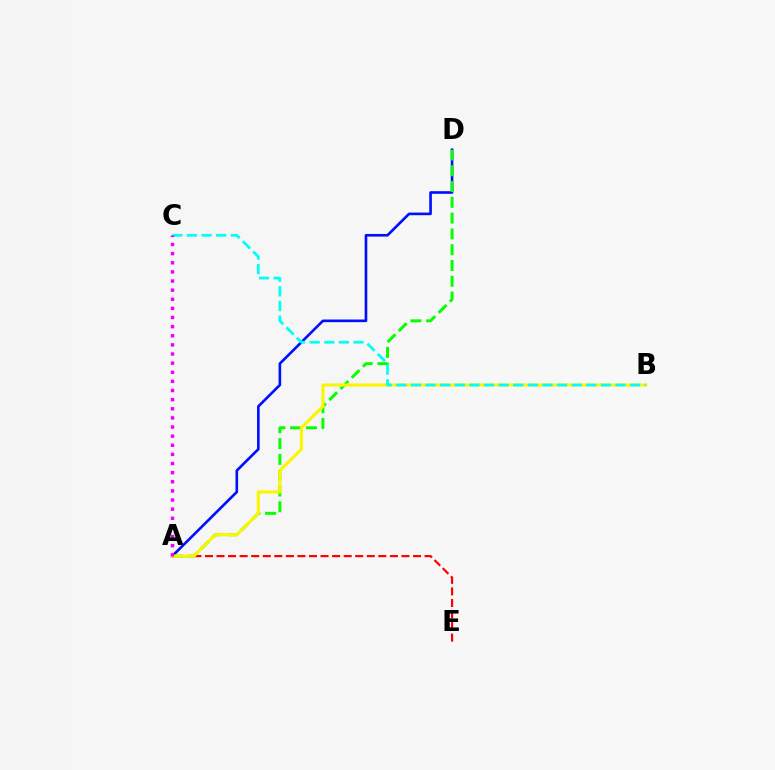{('A', 'E'): [{'color': '#ff0000', 'line_style': 'dashed', 'thickness': 1.57}], ('A', 'D'): [{'color': '#0010ff', 'line_style': 'solid', 'thickness': 1.9}, {'color': '#08ff00', 'line_style': 'dashed', 'thickness': 2.15}], ('A', 'B'): [{'color': '#fcf500', 'line_style': 'solid', 'thickness': 2.23}], ('B', 'C'): [{'color': '#00fff6', 'line_style': 'dashed', 'thickness': 1.98}], ('A', 'C'): [{'color': '#ee00ff', 'line_style': 'dotted', 'thickness': 2.48}]}